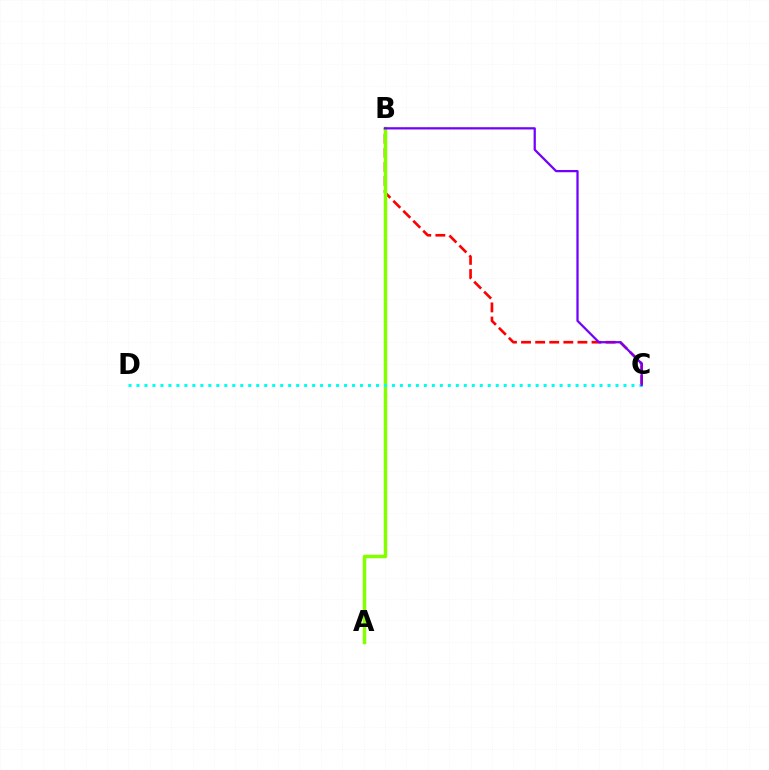{('B', 'C'): [{'color': '#ff0000', 'line_style': 'dashed', 'thickness': 1.91}, {'color': '#7200ff', 'line_style': 'solid', 'thickness': 1.62}], ('A', 'B'): [{'color': '#84ff00', 'line_style': 'solid', 'thickness': 2.52}], ('C', 'D'): [{'color': '#00fff6', 'line_style': 'dotted', 'thickness': 2.17}]}